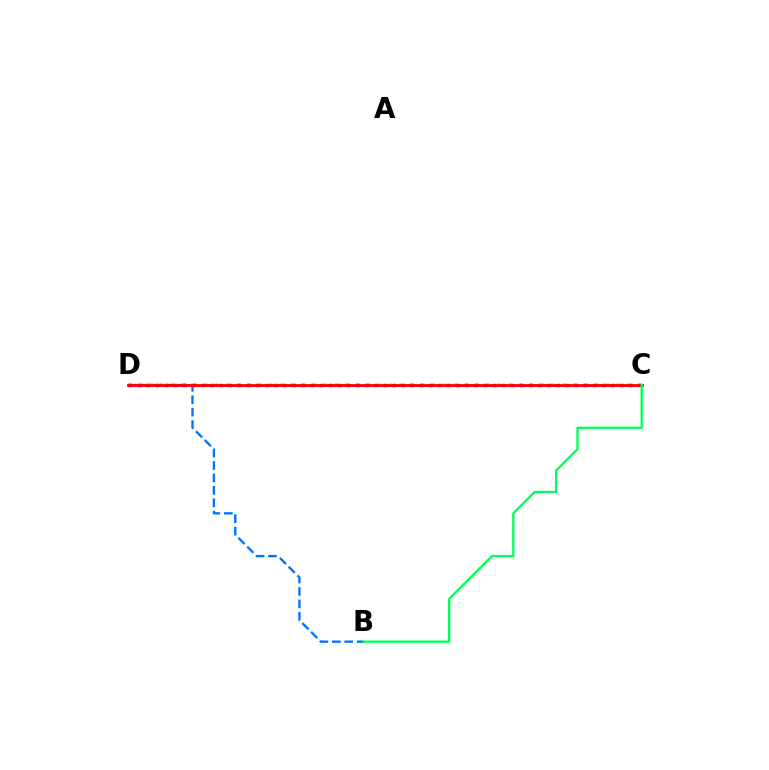{('C', 'D'): [{'color': '#d1ff00', 'line_style': 'dotted', 'thickness': 2.95}, {'color': '#b900ff', 'line_style': 'dotted', 'thickness': 2.47}, {'color': '#ff0000', 'line_style': 'solid', 'thickness': 2.04}], ('B', 'D'): [{'color': '#0074ff', 'line_style': 'dashed', 'thickness': 1.69}], ('B', 'C'): [{'color': '#00ff5c', 'line_style': 'solid', 'thickness': 1.66}]}